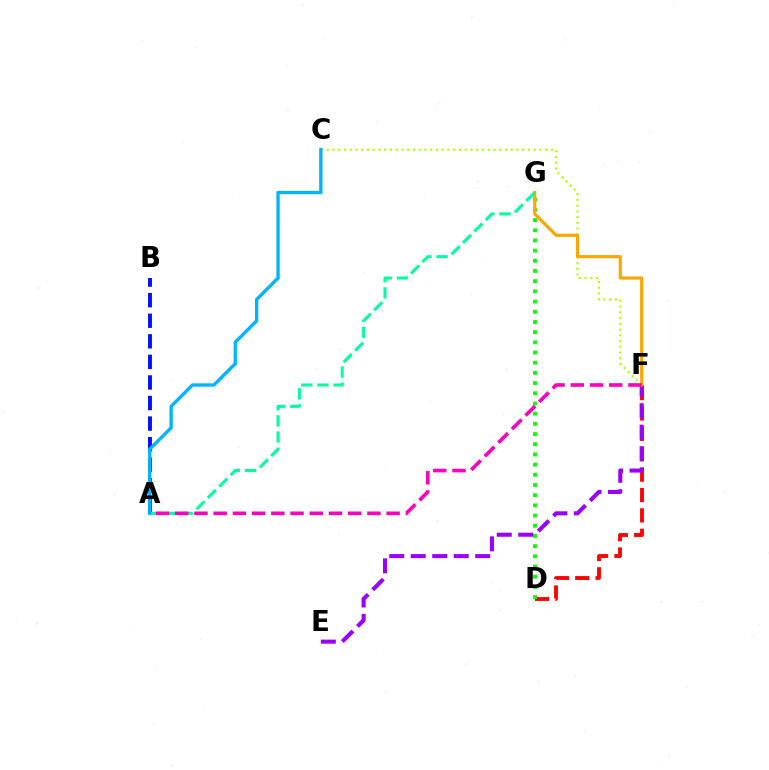{('D', 'F'): [{'color': '#ff0000', 'line_style': 'dashed', 'thickness': 2.77}], ('D', 'G'): [{'color': '#08ff00', 'line_style': 'dotted', 'thickness': 2.77}], ('A', 'B'): [{'color': '#0010ff', 'line_style': 'dashed', 'thickness': 2.79}], ('C', 'F'): [{'color': '#b3ff00', 'line_style': 'dotted', 'thickness': 1.56}], ('E', 'F'): [{'color': '#9b00ff', 'line_style': 'dashed', 'thickness': 2.92}], ('F', 'G'): [{'color': '#ffa500', 'line_style': 'solid', 'thickness': 2.26}], ('A', 'G'): [{'color': '#00ff9d', 'line_style': 'dashed', 'thickness': 2.19}], ('A', 'C'): [{'color': '#00b5ff', 'line_style': 'solid', 'thickness': 2.4}], ('A', 'F'): [{'color': '#ff00bd', 'line_style': 'dashed', 'thickness': 2.61}]}